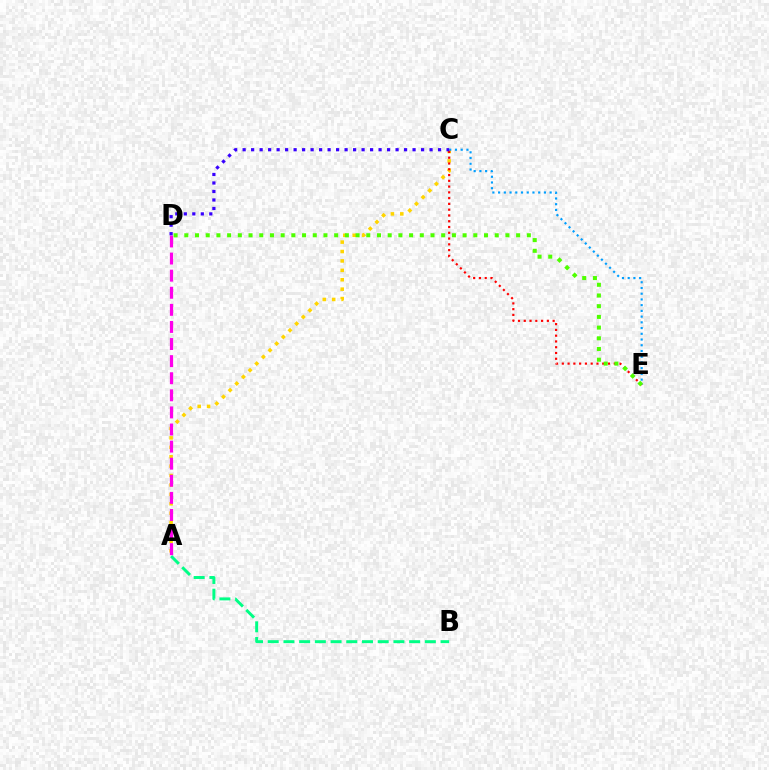{('A', 'C'): [{'color': '#ffd500', 'line_style': 'dotted', 'thickness': 2.56}], ('A', 'B'): [{'color': '#00ff86', 'line_style': 'dashed', 'thickness': 2.13}], ('A', 'D'): [{'color': '#ff00ed', 'line_style': 'dashed', 'thickness': 2.32}], ('C', 'E'): [{'color': '#009eff', 'line_style': 'dotted', 'thickness': 1.56}, {'color': '#ff0000', 'line_style': 'dotted', 'thickness': 1.57}], ('D', 'E'): [{'color': '#4fff00', 'line_style': 'dotted', 'thickness': 2.91}], ('C', 'D'): [{'color': '#3700ff', 'line_style': 'dotted', 'thickness': 2.31}]}